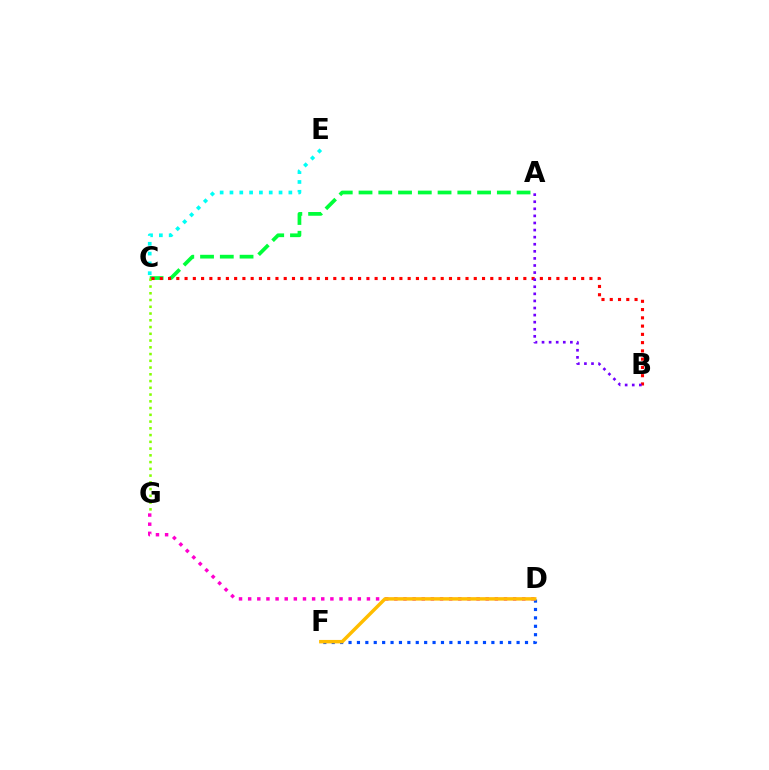{('A', 'C'): [{'color': '#00ff39', 'line_style': 'dashed', 'thickness': 2.68}], ('C', 'G'): [{'color': '#84ff00', 'line_style': 'dotted', 'thickness': 1.83}], ('D', 'F'): [{'color': '#004bff', 'line_style': 'dotted', 'thickness': 2.28}, {'color': '#ffbd00', 'line_style': 'solid', 'thickness': 2.49}], ('D', 'G'): [{'color': '#ff00cf', 'line_style': 'dotted', 'thickness': 2.48}], ('C', 'E'): [{'color': '#00fff6', 'line_style': 'dotted', 'thickness': 2.67}], ('B', 'C'): [{'color': '#ff0000', 'line_style': 'dotted', 'thickness': 2.24}], ('A', 'B'): [{'color': '#7200ff', 'line_style': 'dotted', 'thickness': 1.93}]}